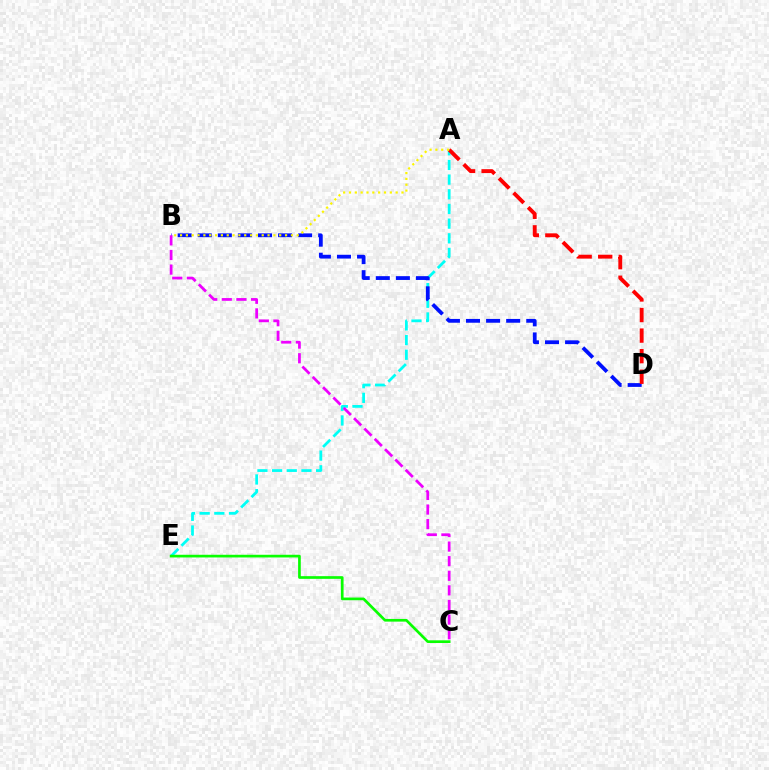{('A', 'E'): [{'color': '#00fff6', 'line_style': 'dashed', 'thickness': 1.99}], ('B', 'D'): [{'color': '#0010ff', 'line_style': 'dashed', 'thickness': 2.73}], ('B', 'C'): [{'color': '#ee00ff', 'line_style': 'dashed', 'thickness': 1.98}], ('A', 'D'): [{'color': '#ff0000', 'line_style': 'dashed', 'thickness': 2.79}], ('A', 'B'): [{'color': '#fcf500', 'line_style': 'dotted', 'thickness': 1.58}], ('C', 'E'): [{'color': '#08ff00', 'line_style': 'solid', 'thickness': 1.93}]}